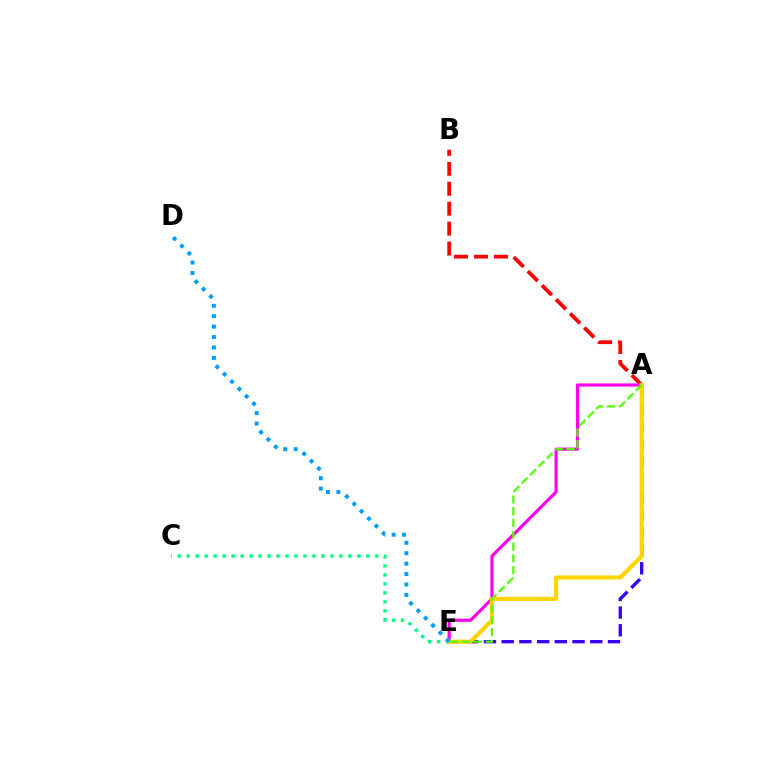{('C', 'E'): [{'color': '#00ff86', 'line_style': 'dotted', 'thickness': 2.44}], ('A', 'B'): [{'color': '#ff0000', 'line_style': 'dashed', 'thickness': 2.71}], ('A', 'E'): [{'color': '#ff00ed', 'line_style': 'solid', 'thickness': 2.28}, {'color': '#3700ff', 'line_style': 'dashed', 'thickness': 2.41}, {'color': '#ffd500', 'line_style': 'solid', 'thickness': 2.98}, {'color': '#4fff00', 'line_style': 'dashed', 'thickness': 1.6}], ('D', 'E'): [{'color': '#009eff', 'line_style': 'dotted', 'thickness': 2.83}]}